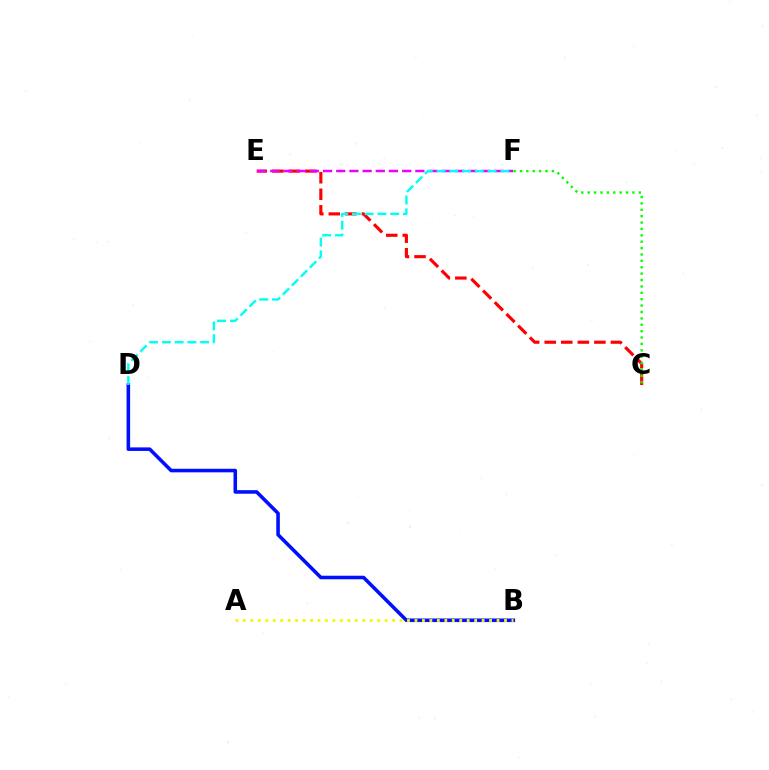{('B', 'D'): [{'color': '#0010ff', 'line_style': 'solid', 'thickness': 2.57}], ('A', 'B'): [{'color': '#fcf500', 'line_style': 'dotted', 'thickness': 2.03}], ('C', 'E'): [{'color': '#ff0000', 'line_style': 'dashed', 'thickness': 2.25}], ('C', 'F'): [{'color': '#08ff00', 'line_style': 'dotted', 'thickness': 1.74}], ('E', 'F'): [{'color': '#ee00ff', 'line_style': 'dashed', 'thickness': 1.79}], ('D', 'F'): [{'color': '#00fff6', 'line_style': 'dashed', 'thickness': 1.73}]}